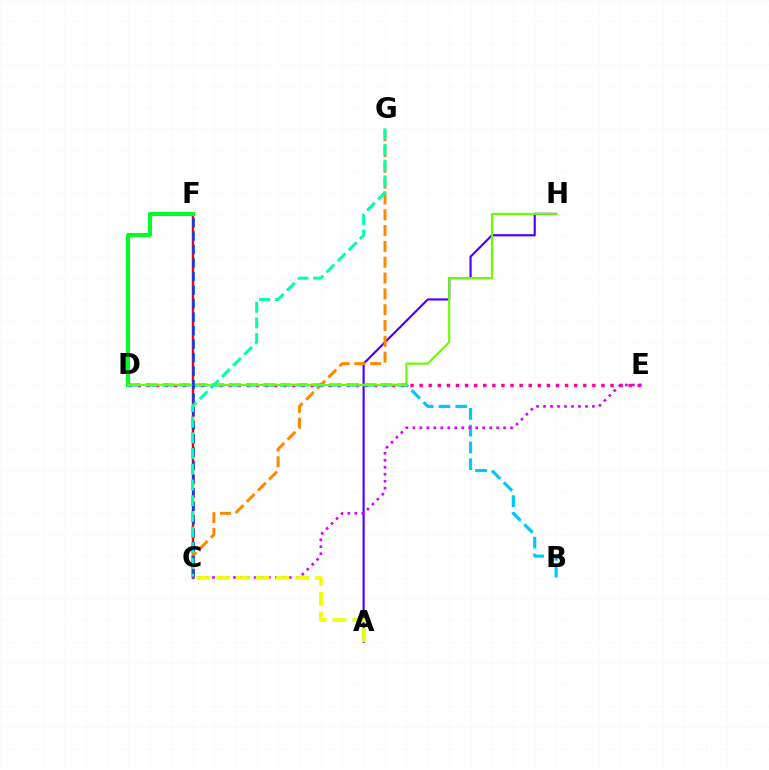{('D', 'E'): [{'color': '#ff00a0', 'line_style': 'dotted', 'thickness': 2.47}], ('A', 'H'): [{'color': '#4f00ff', 'line_style': 'solid', 'thickness': 1.56}], ('C', 'F'): [{'color': '#ff0000', 'line_style': 'solid', 'thickness': 1.75}, {'color': '#003fff', 'line_style': 'dashed', 'thickness': 1.84}], ('C', 'G'): [{'color': '#ff8800', 'line_style': 'dashed', 'thickness': 2.15}, {'color': '#00ffaf', 'line_style': 'dashed', 'thickness': 2.14}], ('D', 'F'): [{'color': '#00ff27', 'line_style': 'solid', 'thickness': 2.91}], ('B', 'D'): [{'color': '#00c7ff', 'line_style': 'dashed', 'thickness': 2.28}], ('D', 'H'): [{'color': '#66ff00', 'line_style': 'solid', 'thickness': 1.53}], ('C', 'E'): [{'color': '#d600ff', 'line_style': 'dotted', 'thickness': 1.9}], ('A', 'C'): [{'color': '#eeff00', 'line_style': 'dashed', 'thickness': 2.69}]}